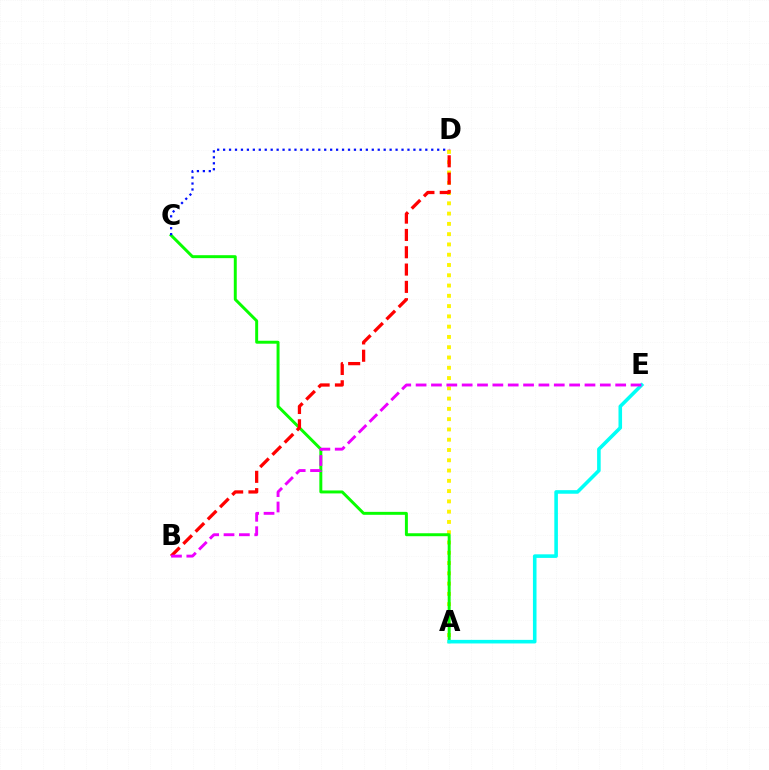{('A', 'D'): [{'color': '#fcf500', 'line_style': 'dotted', 'thickness': 2.79}], ('A', 'C'): [{'color': '#08ff00', 'line_style': 'solid', 'thickness': 2.13}], ('A', 'E'): [{'color': '#00fff6', 'line_style': 'solid', 'thickness': 2.58}], ('B', 'D'): [{'color': '#ff0000', 'line_style': 'dashed', 'thickness': 2.35}], ('B', 'E'): [{'color': '#ee00ff', 'line_style': 'dashed', 'thickness': 2.09}], ('C', 'D'): [{'color': '#0010ff', 'line_style': 'dotted', 'thickness': 1.62}]}